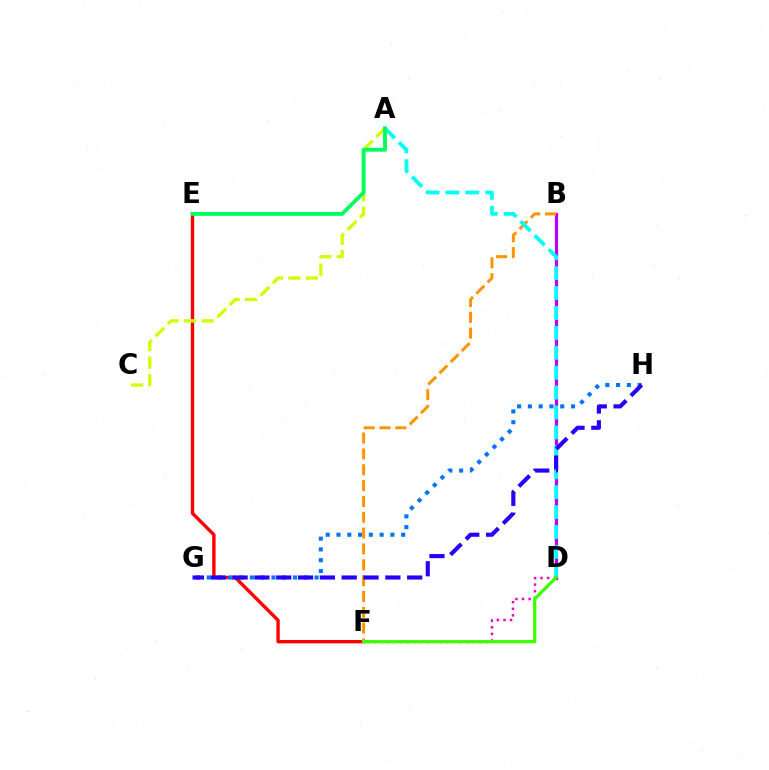{('E', 'F'): [{'color': '#ff0000', 'line_style': 'solid', 'thickness': 2.43}], ('G', 'H'): [{'color': '#0074ff', 'line_style': 'dotted', 'thickness': 2.93}, {'color': '#2500ff', 'line_style': 'dashed', 'thickness': 2.97}], ('A', 'C'): [{'color': '#d1ff00', 'line_style': 'dashed', 'thickness': 2.37}], ('B', 'D'): [{'color': '#b900ff', 'line_style': 'solid', 'thickness': 2.31}], ('D', 'F'): [{'color': '#ff00ac', 'line_style': 'dotted', 'thickness': 1.79}, {'color': '#3dff00', 'line_style': 'solid', 'thickness': 2.32}], ('B', 'F'): [{'color': '#ff9400', 'line_style': 'dashed', 'thickness': 2.15}], ('A', 'D'): [{'color': '#00fff6', 'line_style': 'dashed', 'thickness': 2.71}], ('A', 'E'): [{'color': '#00ff5c', 'line_style': 'solid', 'thickness': 2.78}]}